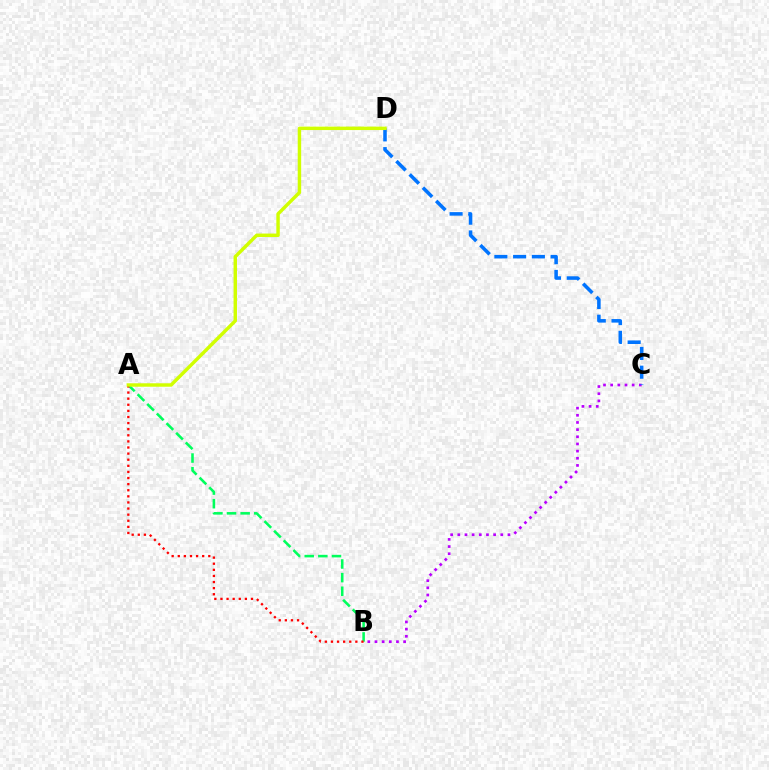{('B', 'C'): [{'color': '#b900ff', 'line_style': 'dotted', 'thickness': 1.95}], ('A', 'B'): [{'color': '#00ff5c', 'line_style': 'dashed', 'thickness': 1.85}, {'color': '#ff0000', 'line_style': 'dotted', 'thickness': 1.66}], ('C', 'D'): [{'color': '#0074ff', 'line_style': 'dashed', 'thickness': 2.55}], ('A', 'D'): [{'color': '#d1ff00', 'line_style': 'solid', 'thickness': 2.48}]}